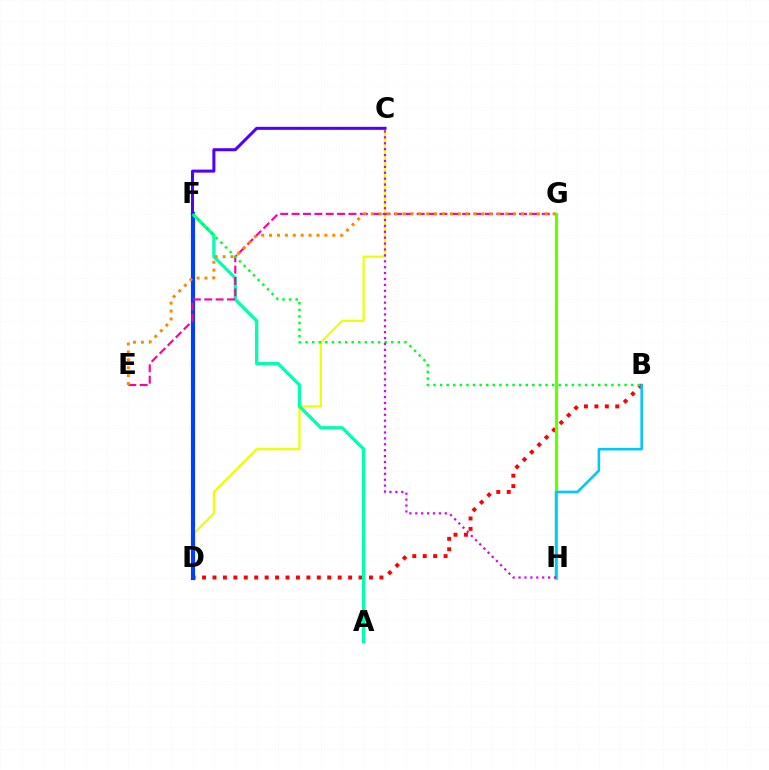{('C', 'D'): [{'color': '#eeff00', 'line_style': 'solid', 'thickness': 1.59}], ('B', 'D'): [{'color': '#ff0000', 'line_style': 'dotted', 'thickness': 2.83}], ('D', 'F'): [{'color': '#003fff', 'line_style': 'solid', 'thickness': 2.98}], ('A', 'F'): [{'color': '#00ffaf', 'line_style': 'solid', 'thickness': 2.35}], ('E', 'G'): [{'color': '#ff00a0', 'line_style': 'dashed', 'thickness': 1.54}, {'color': '#ff8800', 'line_style': 'dotted', 'thickness': 2.15}], ('C', 'F'): [{'color': '#4f00ff', 'line_style': 'solid', 'thickness': 2.18}], ('G', 'H'): [{'color': '#66ff00', 'line_style': 'solid', 'thickness': 2.31}], ('B', 'H'): [{'color': '#00c7ff', 'line_style': 'solid', 'thickness': 1.85}], ('B', 'F'): [{'color': '#00ff27', 'line_style': 'dotted', 'thickness': 1.79}], ('C', 'H'): [{'color': '#d600ff', 'line_style': 'dotted', 'thickness': 1.6}]}